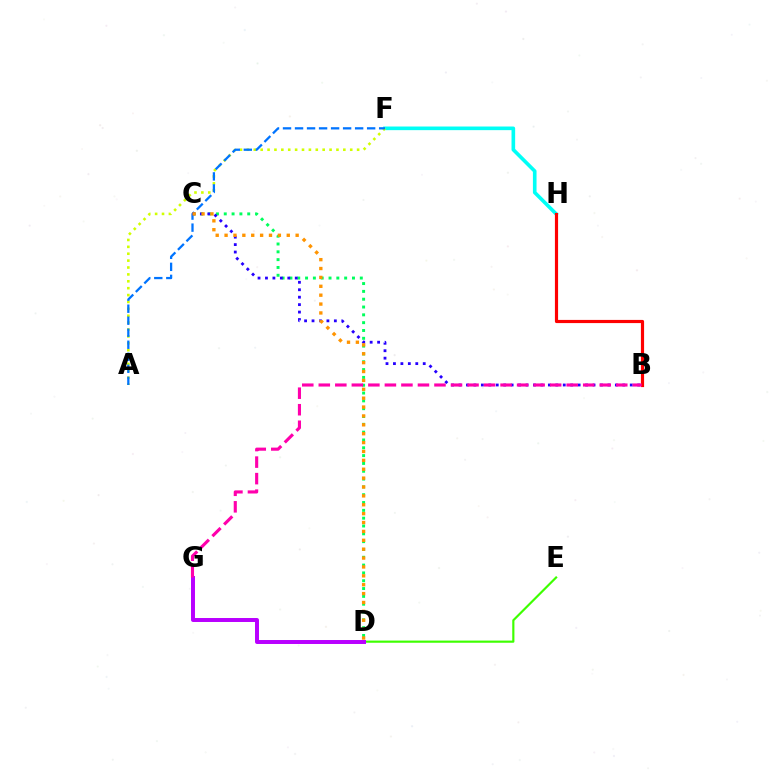{('F', 'H'): [{'color': '#00fff6', 'line_style': 'solid', 'thickness': 2.62}], ('C', 'D'): [{'color': '#00ff5c', 'line_style': 'dotted', 'thickness': 2.12}, {'color': '#ff9400', 'line_style': 'dotted', 'thickness': 2.41}], ('A', 'F'): [{'color': '#d1ff00', 'line_style': 'dotted', 'thickness': 1.87}, {'color': '#0074ff', 'line_style': 'dashed', 'thickness': 1.63}], ('D', 'E'): [{'color': '#3dff00', 'line_style': 'solid', 'thickness': 1.56}], ('B', 'C'): [{'color': '#2500ff', 'line_style': 'dotted', 'thickness': 2.02}], ('B', 'H'): [{'color': '#ff0000', 'line_style': 'solid', 'thickness': 2.29}], ('D', 'G'): [{'color': '#b900ff', 'line_style': 'solid', 'thickness': 2.86}], ('B', 'G'): [{'color': '#ff00ac', 'line_style': 'dashed', 'thickness': 2.25}]}